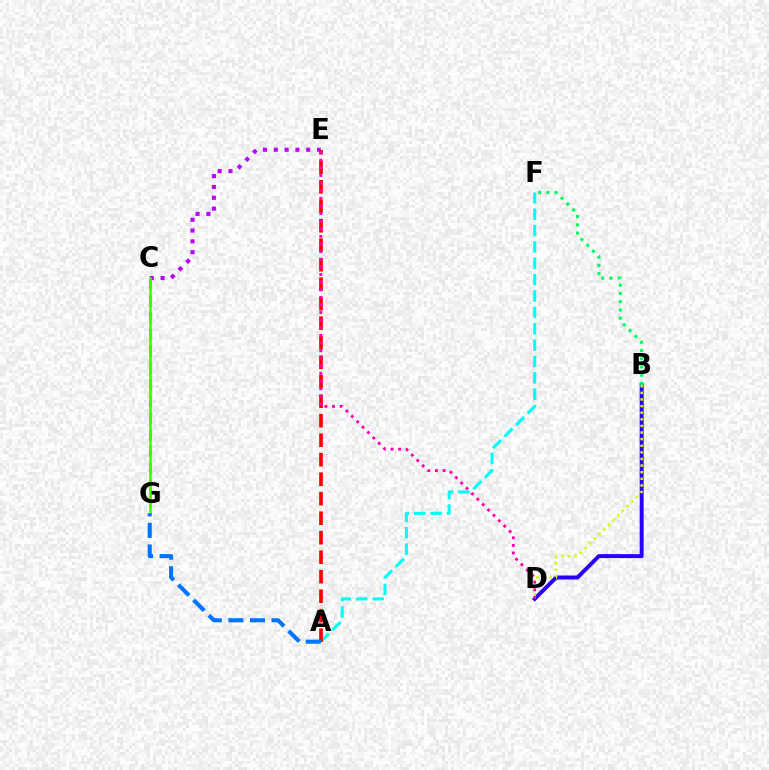{('C', 'G'): [{'color': '#ff9400', 'line_style': 'dashed', 'thickness': 2.27}, {'color': '#3dff00', 'line_style': 'solid', 'thickness': 1.81}], ('B', 'D'): [{'color': '#2500ff', 'line_style': 'solid', 'thickness': 2.85}, {'color': '#d1ff00', 'line_style': 'dotted', 'thickness': 1.8}], ('A', 'F'): [{'color': '#00fff6', 'line_style': 'dashed', 'thickness': 2.22}], ('C', 'E'): [{'color': '#b900ff', 'line_style': 'dotted', 'thickness': 2.94}], ('A', 'E'): [{'color': '#ff0000', 'line_style': 'dashed', 'thickness': 2.65}], ('A', 'G'): [{'color': '#0074ff', 'line_style': 'dashed', 'thickness': 2.93}], ('D', 'E'): [{'color': '#ff00ac', 'line_style': 'dotted', 'thickness': 2.07}], ('B', 'F'): [{'color': '#00ff5c', 'line_style': 'dotted', 'thickness': 2.24}]}